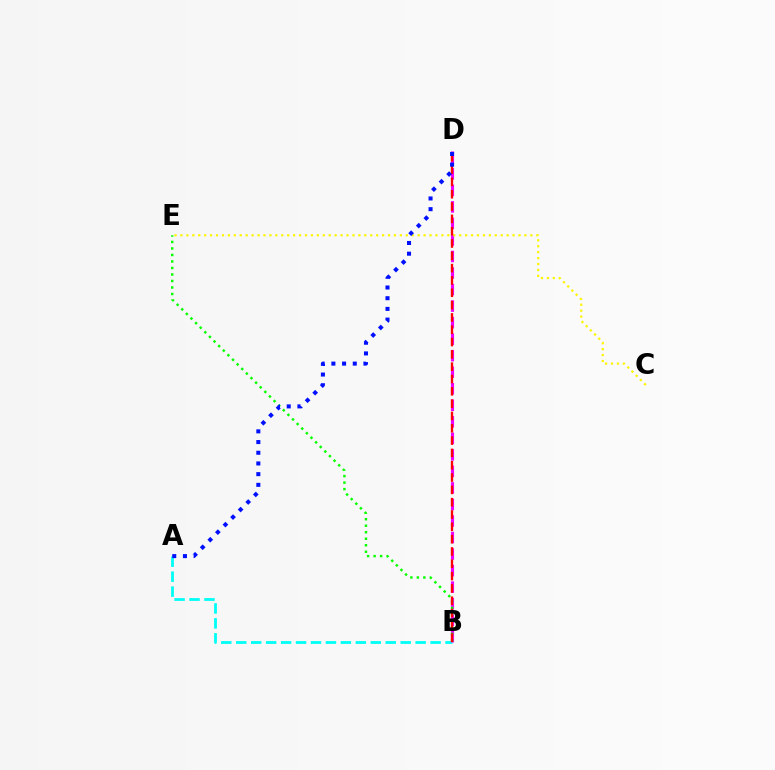{('A', 'B'): [{'color': '#00fff6', 'line_style': 'dashed', 'thickness': 2.03}], ('B', 'D'): [{'color': '#ee00ff', 'line_style': 'dashed', 'thickness': 2.25}, {'color': '#ff0000', 'line_style': 'dashed', 'thickness': 1.67}], ('B', 'E'): [{'color': '#08ff00', 'line_style': 'dotted', 'thickness': 1.77}], ('C', 'E'): [{'color': '#fcf500', 'line_style': 'dotted', 'thickness': 1.61}], ('A', 'D'): [{'color': '#0010ff', 'line_style': 'dotted', 'thickness': 2.91}]}